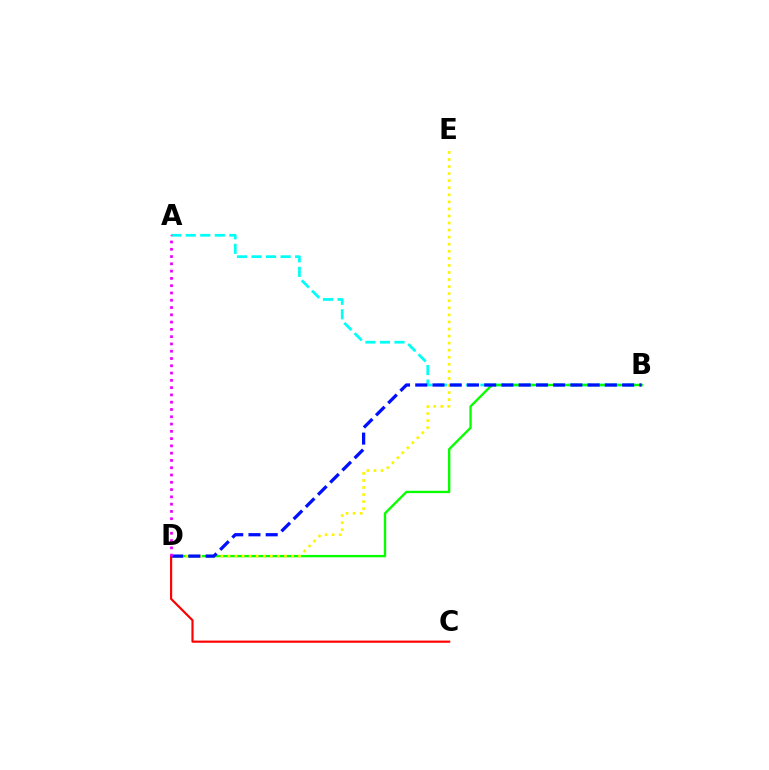{('A', 'B'): [{'color': '#00fff6', 'line_style': 'dashed', 'thickness': 1.97}], ('B', 'D'): [{'color': '#08ff00', 'line_style': 'solid', 'thickness': 1.7}, {'color': '#0010ff', 'line_style': 'dashed', 'thickness': 2.34}], ('C', 'D'): [{'color': '#ff0000', 'line_style': 'solid', 'thickness': 1.56}], ('D', 'E'): [{'color': '#fcf500', 'line_style': 'dotted', 'thickness': 1.92}], ('A', 'D'): [{'color': '#ee00ff', 'line_style': 'dotted', 'thickness': 1.98}]}